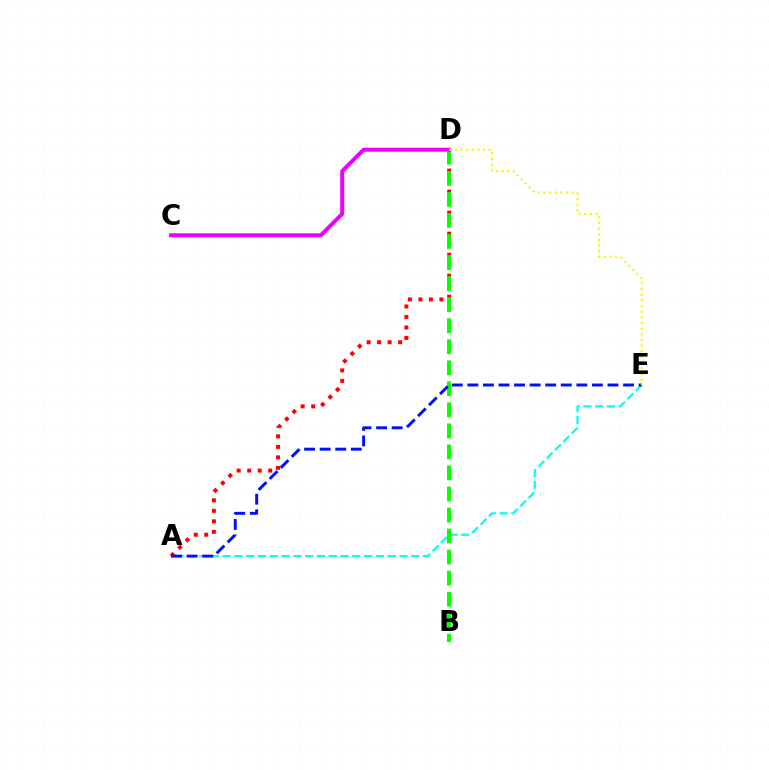{('A', 'E'): [{'color': '#00fff6', 'line_style': 'dashed', 'thickness': 1.6}, {'color': '#0010ff', 'line_style': 'dashed', 'thickness': 2.11}], ('A', 'D'): [{'color': '#ff0000', 'line_style': 'dotted', 'thickness': 2.85}], ('B', 'D'): [{'color': '#08ff00', 'line_style': 'dashed', 'thickness': 2.86}], ('C', 'D'): [{'color': '#ee00ff', 'line_style': 'solid', 'thickness': 2.88}], ('D', 'E'): [{'color': '#fcf500', 'line_style': 'dotted', 'thickness': 1.54}]}